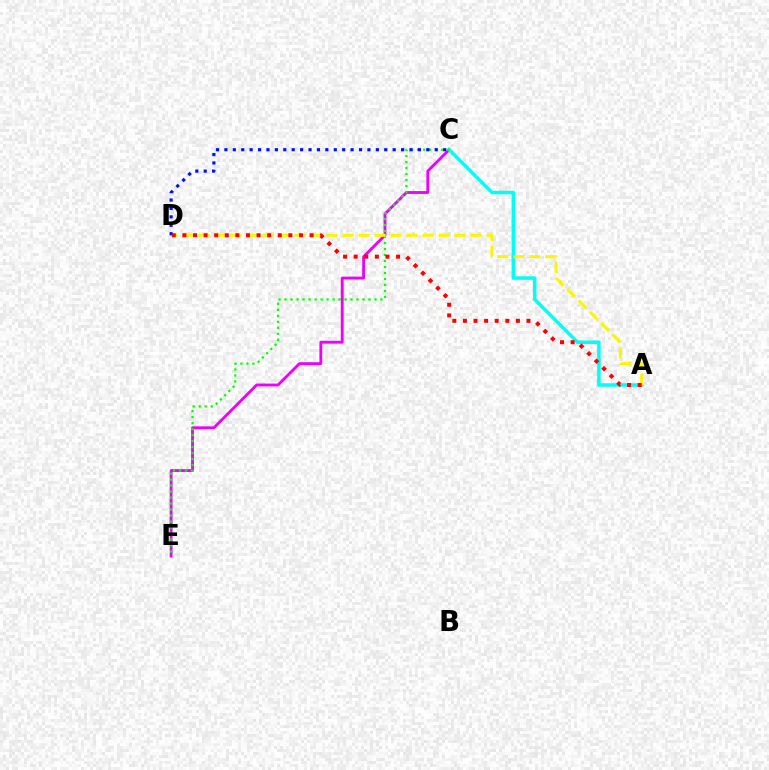{('C', 'E'): [{'color': '#ee00ff', 'line_style': 'solid', 'thickness': 2.05}, {'color': '#08ff00', 'line_style': 'dotted', 'thickness': 1.63}], ('A', 'C'): [{'color': '#00fff6', 'line_style': 'solid', 'thickness': 2.53}], ('A', 'D'): [{'color': '#fcf500', 'line_style': 'dashed', 'thickness': 2.17}, {'color': '#ff0000', 'line_style': 'dotted', 'thickness': 2.88}], ('C', 'D'): [{'color': '#0010ff', 'line_style': 'dotted', 'thickness': 2.29}]}